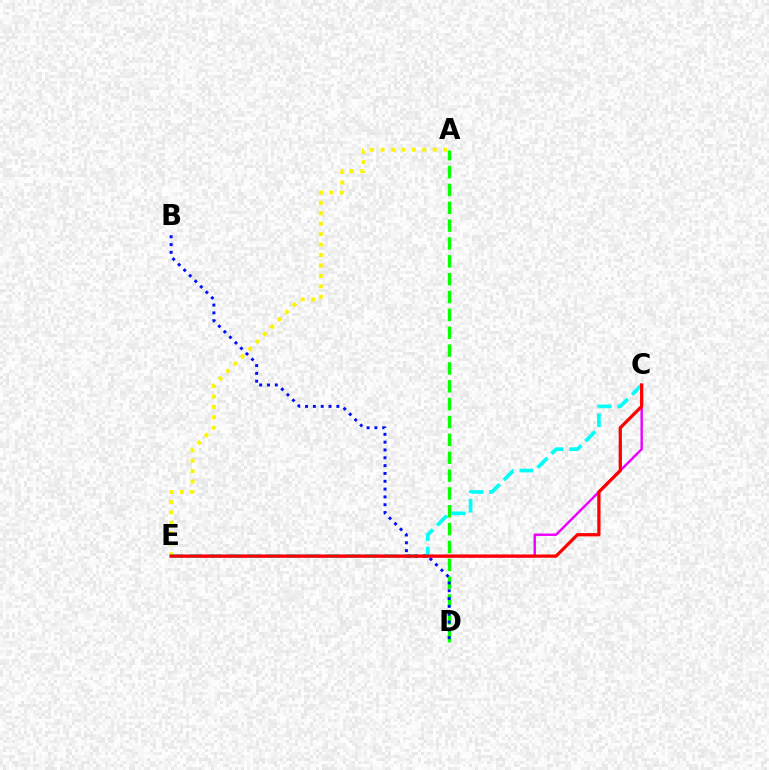{('C', 'E'): [{'color': '#ee00ff', 'line_style': 'solid', 'thickness': 1.75}, {'color': '#00fff6', 'line_style': 'dashed', 'thickness': 2.66}, {'color': '#ff0000', 'line_style': 'solid', 'thickness': 2.34}], ('A', 'E'): [{'color': '#fcf500', 'line_style': 'dotted', 'thickness': 2.84}], ('A', 'D'): [{'color': '#08ff00', 'line_style': 'dashed', 'thickness': 2.43}], ('B', 'D'): [{'color': '#0010ff', 'line_style': 'dotted', 'thickness': 2.12}]}